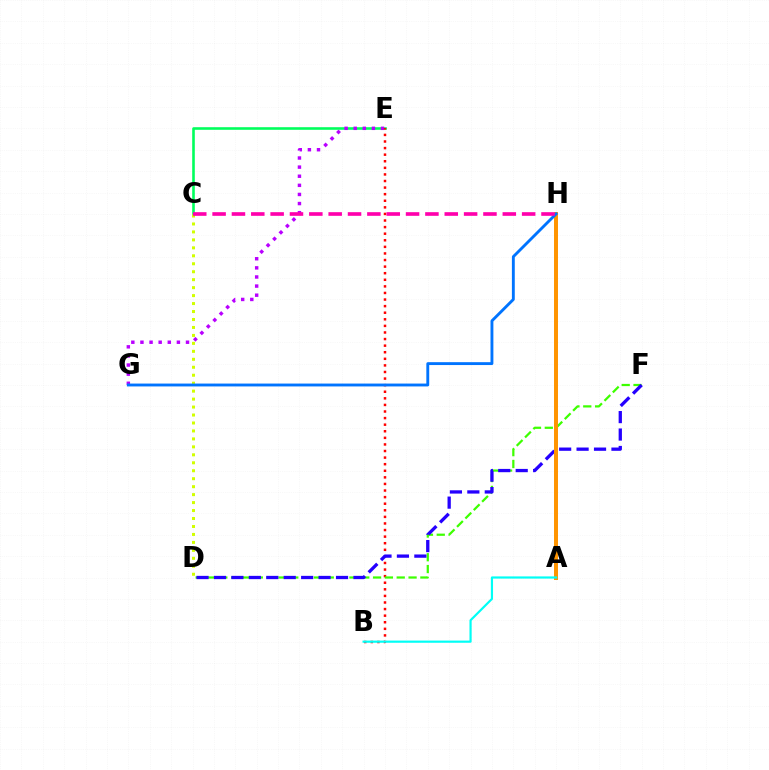{('C', 'E'): [{'color': '#00ff5c', 'line_style': 'solid', 'thickness': 1.88}], ('E', 'G'): [{'color': '#b900ff', 'line_style': 'dotted', 'thickness': 2.48}], ('B', 'E'): [{'color': '#ff0000', 'line_style': 'dotted', 'thickness': 1.79}], ('D', 'F'): [{'color': '#3dff00', 'line_style': 'dashed', 'thickness': 1.61}, {'color': '#2500ff', 'line_style': 'dashed', 'thickness': 2.37}], ('A', 'H'): [{'color': '#ff9400', 'line_style': 'solid', 'thickness': 2.86}], ('A', 'B'): [{'color': '#00fff6', 'line_style': 'solid', 'thickness': 1.57}], ('C', 'D'): [{'color': '#d1ff00', 'line_style': 'dotted', 'thickness': 2.16}], ('G', 'H'): [{'color': '#0074ff', 'line_style': 'solid', 'thickness': 2.07}], ('C', 'H'): [{'color': '#ff00ac', 'line_style': 'dashed', 'thickness': 2.63}]}